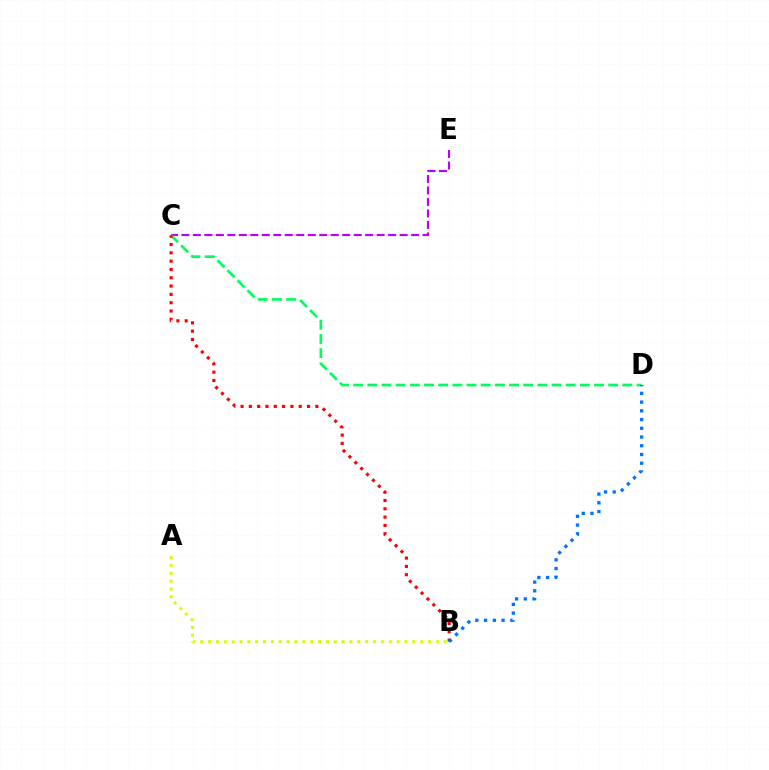{('C', 'E'): [{'color': '#b900ff', 'line_style': 'dashed', 'thickness': 1.56}], ('C', 'D'): [{'color': '#00ff5c', 'line_style': 'dashed', 'thickness': 1.92}], ('B', 'C'): [{'color': '#ff0000', 'line_style': 'dotted', 'thickness': 2.26}], ('B', 'D'): [{'color': '#0074ff', 'line_style': 'dotted', 'thickness': 2.37}], ('A', 'B'): [{'color': '#d1ff00', 'line_style': 'dotted', 'thickness': 2.13}]}